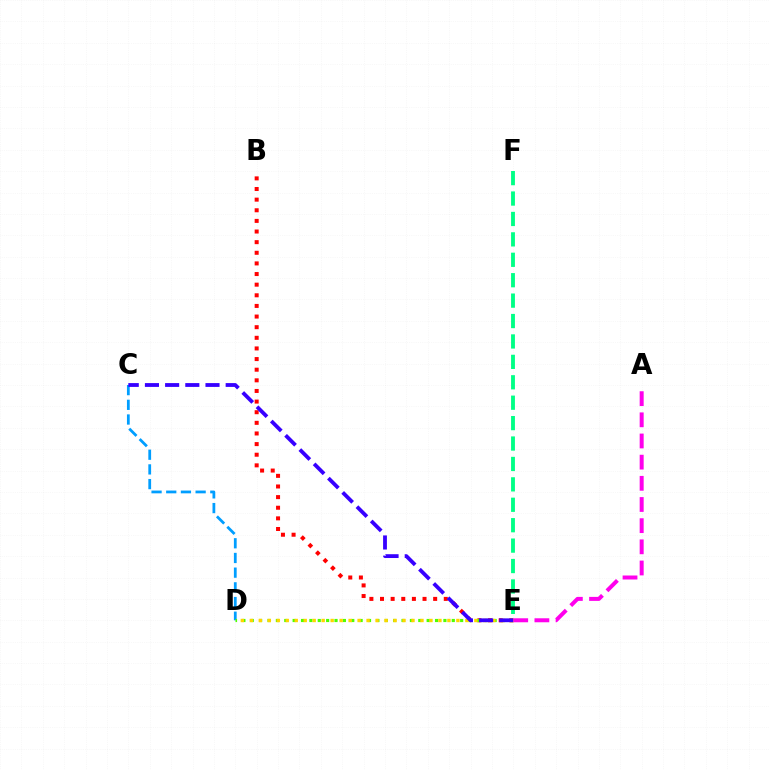{('B', 'E'): [{'color': '#ff0000', 'line_style': 'dotted', 'thickness': 2.89}], ('C', 'D'): [{'color': '#009eff', 'line_style': 'dashed', 'thickness': 2.0}], ('D', 'E'): [{'color': '#4fff00', 'line_style': 'dotted', 'thickness': 2.28}, {'color': '#ffd500', 'line_style': 'dotted', 'thickness': 2.44}], ('C', 'E'): [{'color': '#3700ff', 'line_style': 'dashed', 'thickness': 2.74}], ('A', 'E'): [{'color': '#ff00ed', 'line_style': 'dashed', 'thickness': 2.88}], ('E', 'F'): [{'color': '#00ff86', 'line_style': 'dashed', 'thickness': 2.77}]}